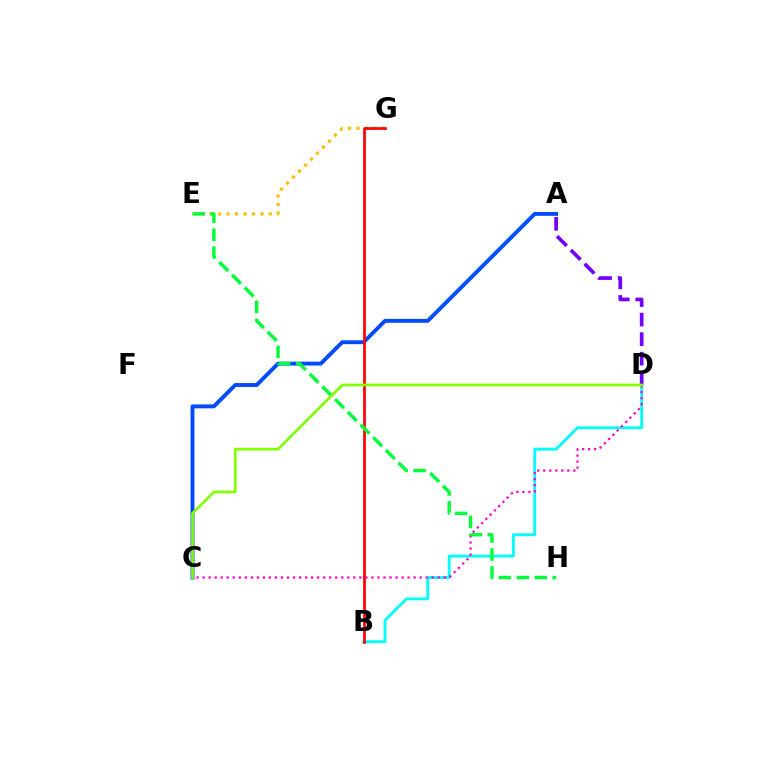{('B', 'D'): [{'color': '#00fff6', 'line_style': 'solid', 'thickness': 2.05}], ('E', 'G'): [{'color': '#ffbd00', 'line_style': 'dotted', 'thickness': 2.3}], ('A', 'C'): [{'color': '#004bff', 'line_style': 'solid', 'thickness': 2.8}], ('C', 'D'): [{'color': '#ff00cf', 'line_style': 'dotted', 'thickness': 1.64}, {'color': '#84ff00', 'line_style': 'solid', 'thickness': 1.94}], ('B', 'G'): [{'color': '#ff0000', 'line_style': 'solid', 'thickness': 1.95}], ('E', 'H'): [{'color': '#00ff39', 'line_style': 'dashed', 'thickness': 2.44}], ('A', 'D'): [{'color': '#7200ff', 'line_style': 'dashed', 'thickness': 2.65}]}